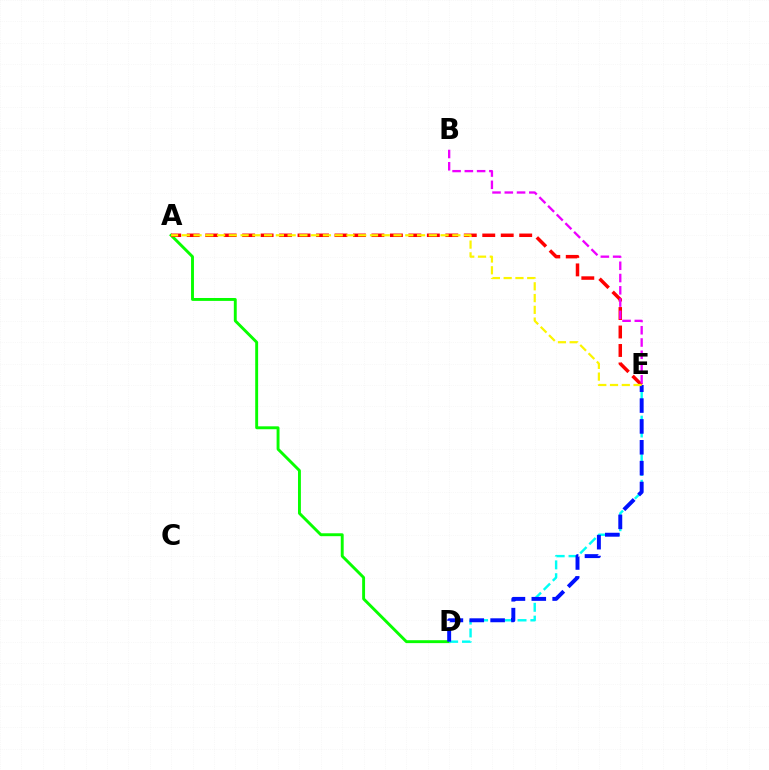{('A', 'D'): [{'color': '#08ff00', 'line_style': 'solid', 'thickness': 2.09}], ('A', 'E'): [{'color': '#ff0000', 'line_style': 'dashed', 'thickness': 2.51}, {'color': '#fcf500', 'line_style': 'dashed', 'thickness': 1.6}], ('D', 'E'): [{'color': '#00fff6', 'line_style': 'dashed', 'thickness': 1.74}, {'color': '#0010ff', 'line_style': 'dashed', 'thickness': 2.83}], ('B', 'E'): [{'color': '#ee00ff', 'line_style': 'dashed', 'thickness': 1.67}]}